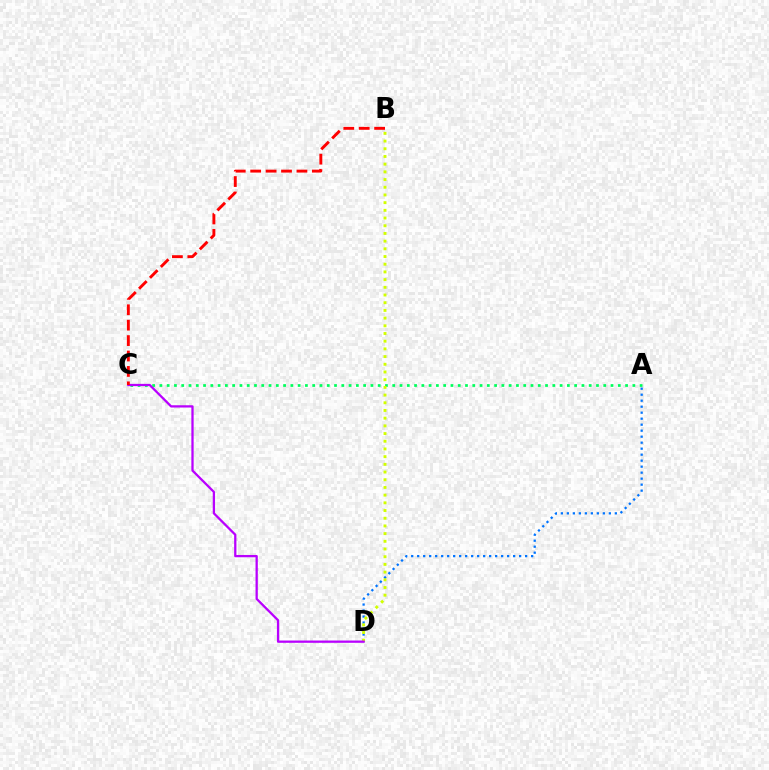{('A', 'D'): [{'color': '#0074ff', 'line_style': 'dotted', 'thickness': 1.63}], ('A', 'C'): [{'color': '#00ff5c', 'line_style': 'dotted', 'thickness': 1.98}], ('B', 'D'): [{'color': '#d1ff00', 'line_style': 'dotted', 'thickness': 2.09}], ('C', 'D'): [{'color': '#b900ff', 'line_style': 'solid', 'thickness': 1.64}], ('B', 'C'): [{'color': '#ff0000', 'line_style': 'dashed', 'thickness': 2.09}]}